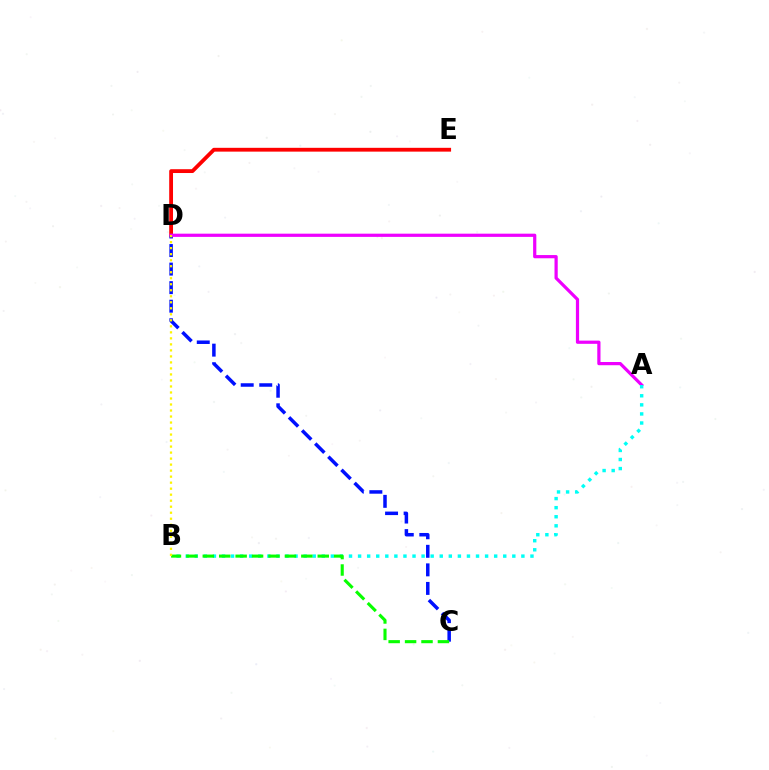{('D', 'E'): [{'color': '#ff0000', 'line_style': 'solid', 'thickness': 2.74}], ('C', 'D'): [{'color': '#0010ff', 'line_style': 'dashed', 'thickness': 2.52}], ('A', 'D'): [{'color': '#ee00ff', 'line_style': 'solid', 'thickness': 2.31}], ('A', 'B'): [{'color': '#00fff6', 'line_style': 'dotted', 'thickness': 2.47}], ('B', 'C'): [{'color': '#08ff00', 'line_style': 'dashed', 'thickness': 2.23}], ('B', 'D'): [{'color': '#fcf500', 'line_style': 'dotted', 'thickness': 1.63}]}